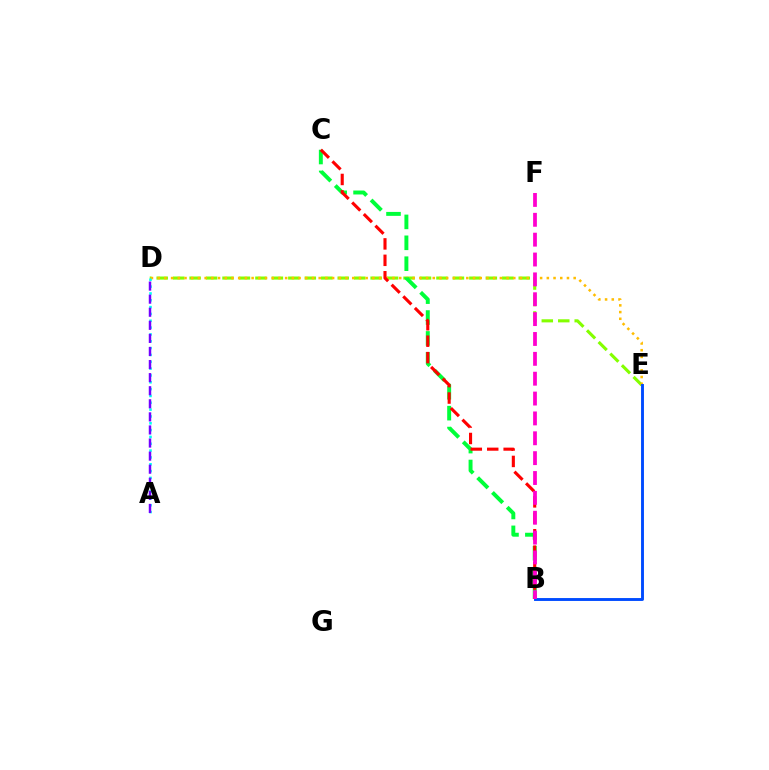{('D', 'E'): [{'color': '#84ff00', 'line_style': 'dashed', 'thickness': 2.24}, {'color': '#ffbd00', 'line_style': 'dotted', 'thickness': 1.82}], ('B', 'C'): [{'color': '#00ff39', 'line_style': 'dashed', 'thickness': 2.84}, {'color': '#ff0000', 'line_style': 'dashed', 'thickness': 2.23}], ('B', 'E'): [{'color': '#004bff', 'line_style': 'solid', 'thickness': 2.09}], ('A', 'D'): [{'color': '#00fff6', 'line_style': 'dotted', 'thickness': 1.86}, {'color': '#7200ff', 'line_style': 'dashed', 'thickness': 1.78}], ('B', 'F'): [{'color': '#ff00cf', 'line_style': 'dashed', 'thickness': 2.7}]}